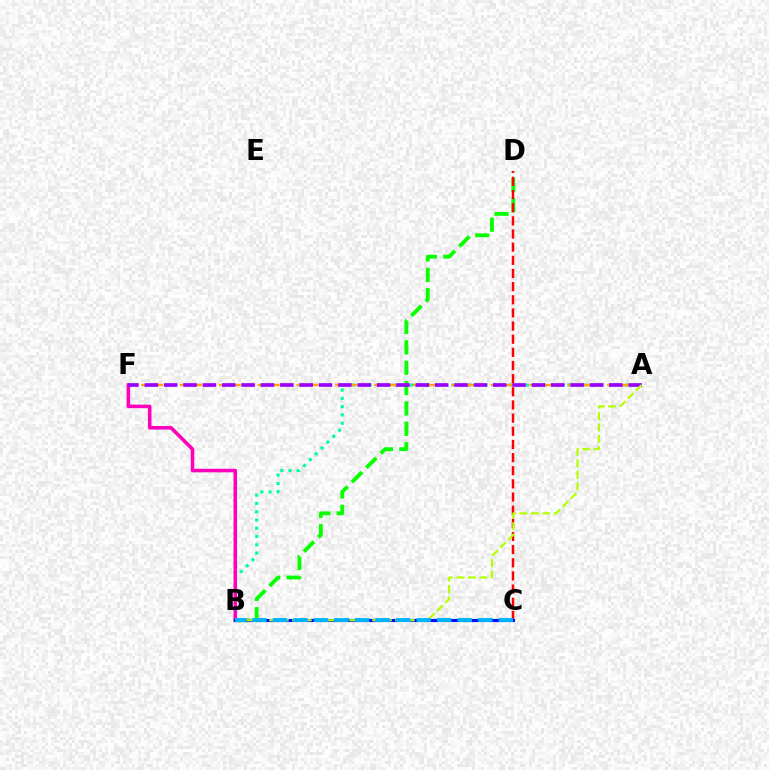{('A', 'B'): [{'color': '#00ff9d', 'line_style': 'dotted', 'thickness': 2.25}, {'color': '#b3ff00', 'line_style': 'dashed', 'thickness': 1.56}], ('B', 'D'): [{'color': '#08ff00', 'line_style': 'dashed', 'thickness': 2.77}], ('A', 'F'): [{'color': '#ffa500', 'line_style': 'dashed', 'thickness': 1.76}, {'color': '#9b00ff', 'line_style': 'dashed', 'thickness': 2.63}], ('B', 'F'): [{'color': '#ff00bd', 'line_style': 'solid', 'thickness': 2.55}], ('C', 'D'): [{'color': '#ff0000', 'line_style': 'dashed', 'thickness': 1.79}], ('B', 'C'): [{'color': '#0010ff', 'line_style': 'solid', 'thickness': 2.25}, {'color': '#00b5ff', 'line_style': 'dashed', 'thickness': 2.79}]}